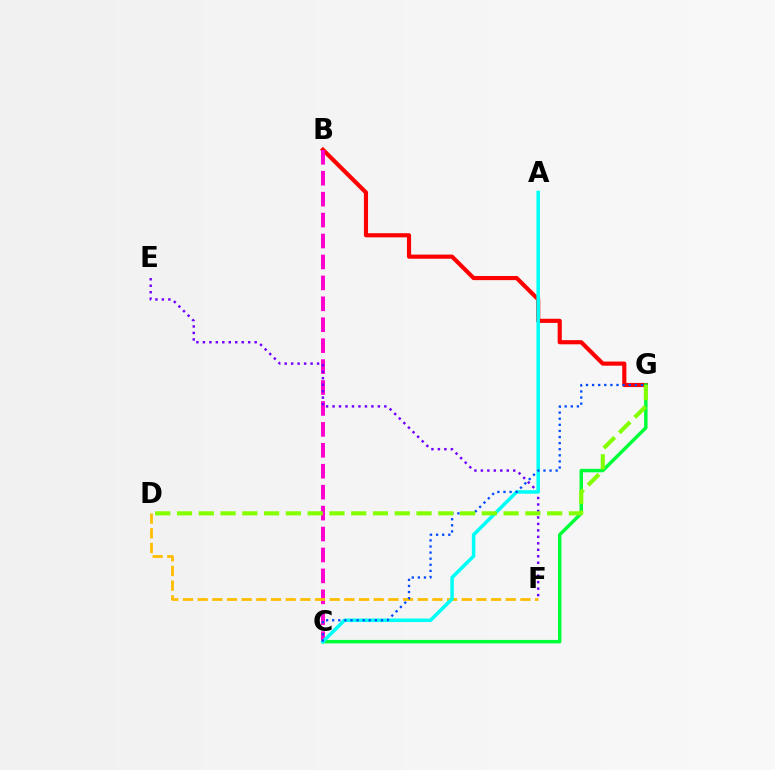{('B', 'G'): [{'color': '#ff0000', 'line_style': 'solid', 'thickness': 2.99}], ('C', 'G'): [{'color': '#00ff39', 'line_style': 'solid', 'thickness': 2.5}, {'color': '#004bff', 'line_style': 'dotted', 'thickness': 1.66}], ('B', 'C'): [{'color': '#ff00cf', 'line_style': 'dashed', 'thickness': 2.84}], ('E', 'F'): [{'color': '#7200ff', 'line_style': 'dotted', 'thickness': 1.76}], ('D', 'F'): [{'color': '#ffbd00', 'line_style': 'dashed', 'thickness': 1.99}], ('A', 'C'): [{'color': '#00fff6', 'line_style': 'solid', 'thickness': 2.54}], ('D', 'G'): [{'color': '#84ff00', 'line_style': 'dashed', 'thickness': 2.96}]}